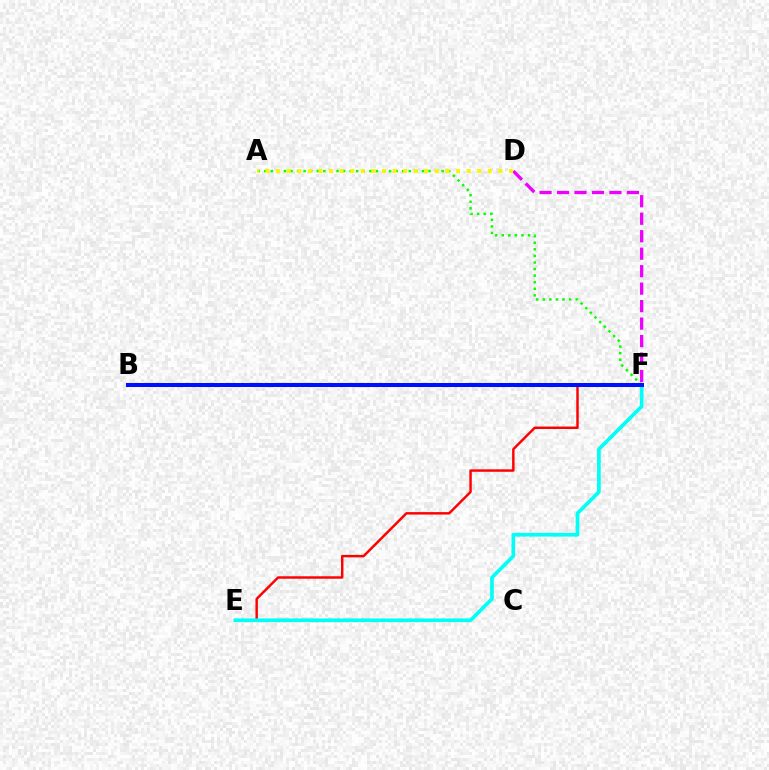{('E', 'F'): [{'color': '#ff0000', 'line_style': 'solid', 'thickness': 1.76}, {'color': '#00fff6', 'line_style': 'solid', 'thickness': 2.65}], ('A', 'F'): [{'color': '#08ff00', 'line_style': 'dotted', 'thickness': 1.79}], ('D', 'F'): [{'color': '#ee00ff', 'line_style': 'dashed', 'thickness': 2.37}], ('B', 'F'): [{'color': '#0010ff', 'line_style': 'solid', 'thickness': 2.9}], ('A', 'D'): [{'color': '#fcf500', 'line_style': 'dotted', 'thickness': 2.88}]}